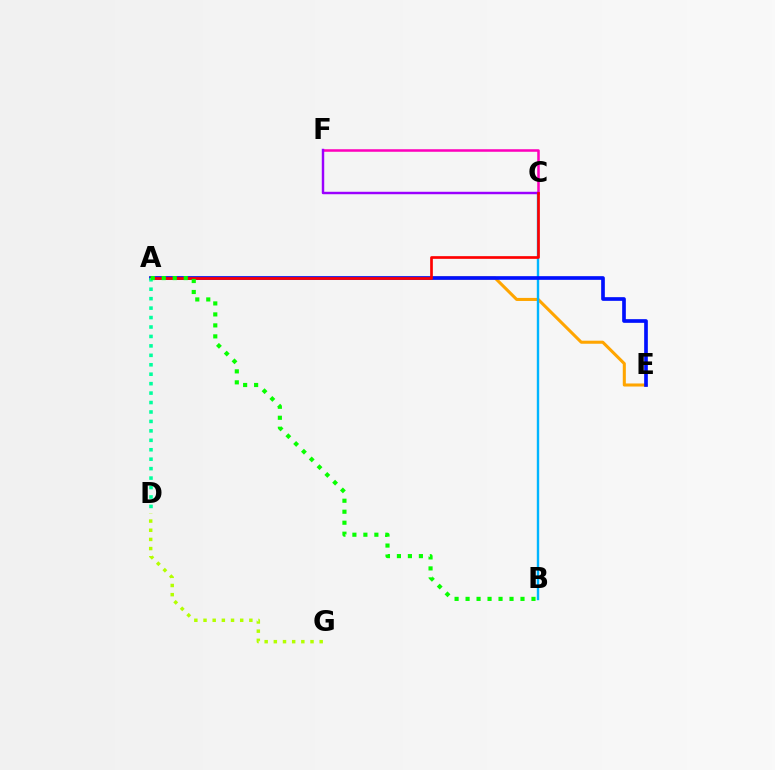{('D', 'G'): [{'color': '#b3ff00', 'line_style': 'dotted', 'thickness': 2.49}], ('A', 'E'): [{'color': '#ffa500', 'line_style': 'solid', 'thickness': 2.2}, {'color': '#0010ff', 'line_style': 'solid', 'thickness': 2.65}], ('B', 'C'): [{'color': '#00b5ff', 'line_style': 'solid', 'thickness': 1.73}], ('C', 'F'): [{'color': '#ff00bd', 'line_style': 'solid', 'thickness': 1.83}, {'color': '#9b00ff', 'line_style': 'solid', 'thickness': 1.76}], ('A', 'C'): [{'color': '#ff0000', 'line_style': 'solid', 'thickness': 1.93}], ('A', 'D'): [{'color': '#00ff9d', 'line_style': 'dotted', 'thickness': 2.57}], ('A', 'B'): [{'color': '#08ff00', 'line_style': 'dotted', 'thickness': 2.98}]}